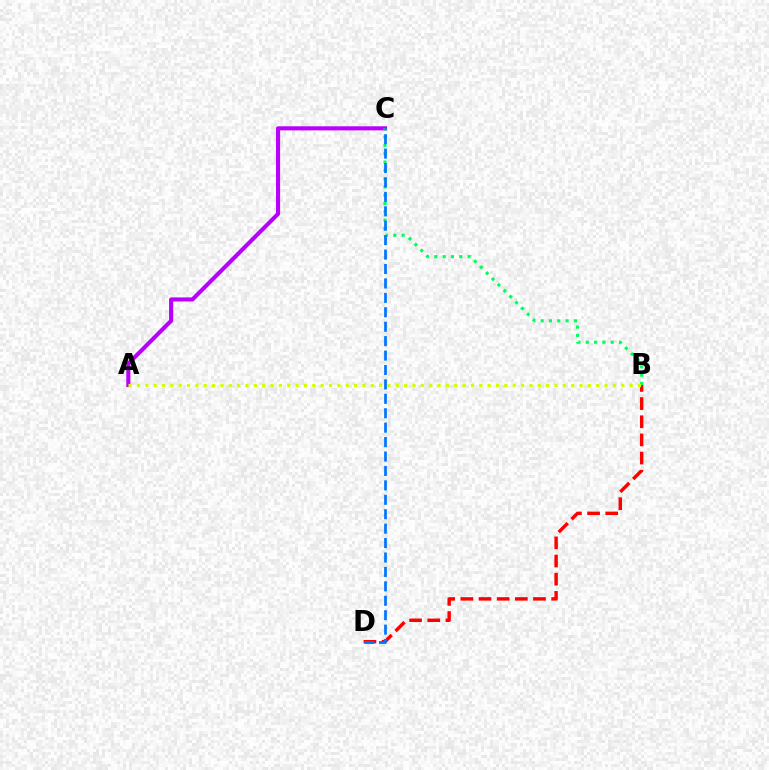{('A', 'C'): [{'color': '#b900ff', 'line_style': 'solid', 'thickness': 2.95}], ('B', 'D'): [{'color': '#ff0000', 'line_style': 'dashed', 'thickness': 2.47}], ('B', 'C'): [{'color': '#00ff5c', 'line_style': 'dotted', 'thickness': 2.26}], ('C', 'D'): [{'color': '#0074ff', 'line_style': 'dashed', 'thickness': 1.96}], ('A', 'B'): [{'color': '#d1ff00', 'line_style': 'dotted', 'thickness': 2.27}]}